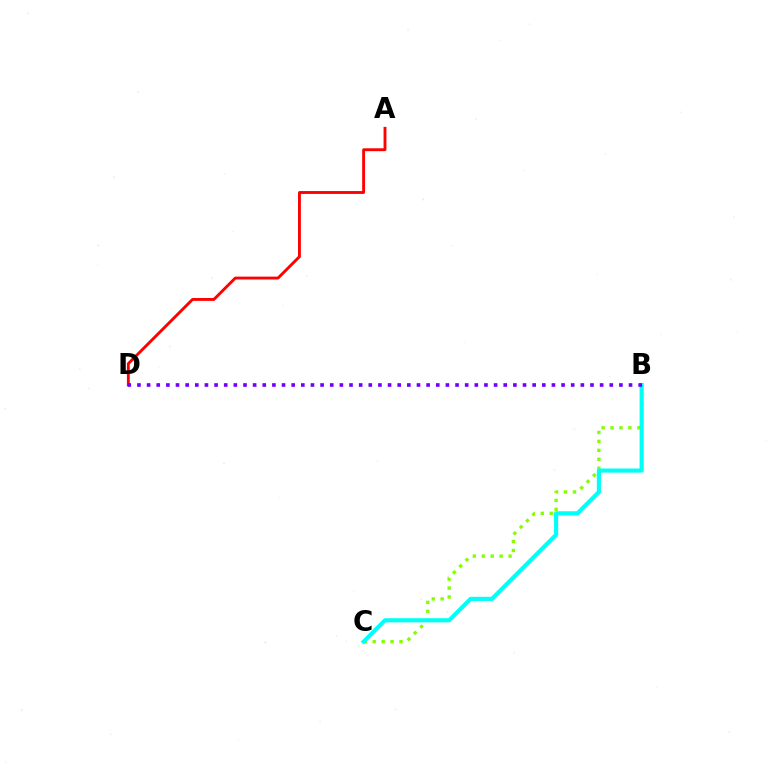{('A', 'D'): [{'color': '#ff0000', 'line_style': 'solid', 'thickness': 2.07}], ('B', 'C'): [{'color': '#84ff00', 'line_style': 'dotted', 'thickness': 2.42}, {'color': '#00fff6', 'line_style': 'solid', 'thickness': 2.99}], ('B', 'D'): [{'color': '#7200ff', 'line_style': 'dotted', 'thickness': 2.62}]}